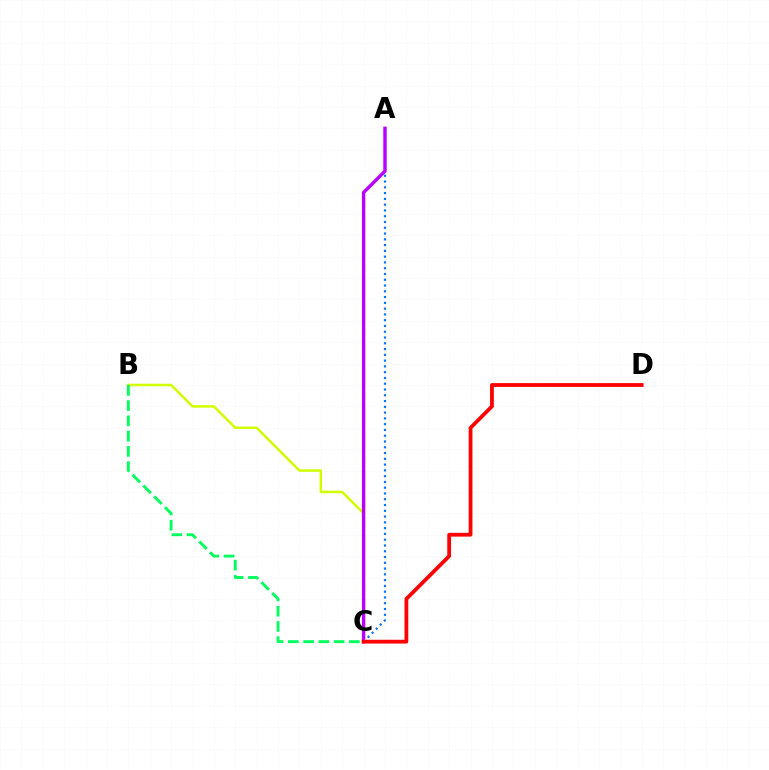{('A', 'C'): [{'color': '#0074ff', 'line_style': 'dotted', 'thickness': 1.57}, {'color': '#b900ff', 'line_style': 'solid', 'thickness': 2.44}], ('B', 'C'): [{'color': '#d1ff00', 'line_style': 'solid', 'thickness': 1.81}, {'color': '#00ff5c', 'line_style': 'dashed', 'thickness': 2.07}], ('C', 'D'): [{'color': '#ff0000', 'line_style': 'solid', 'thickness': 2.72}]}